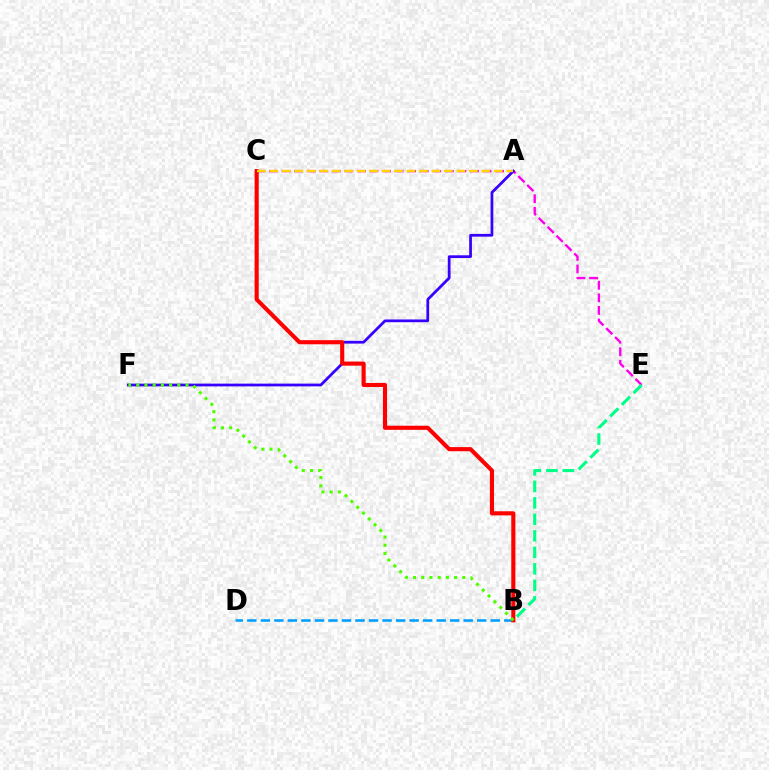{('C', 'E'): [{'color': '#ff00ed', 'line_style': 'dashed', 'thickness': 1.71}], ('B', 'E'): [{'color': '#00ff86', 'line_style': 'dashed', 'thickness': 2.24}], ('B', 'D'): [{'color': '#009eff', 'line_style': 'dashed', 'thickness': 1.84}], ('A', 'F'): [{'color': '#3700ff', 'line_style': 'solid', 'thickness': 1.98}], ('B', 'C'): [{'color': '#ff0000', 'line_style': 'solid', 'thickness': 2.96}], ('B', 'F'): [{'color': '#4fff00', 'line_style': 'dotted', 'thickness': 2.23}], ('A', 'C'): [{'color': '#ffd500', 'line_style': 'dashed', 'thickness': 1.69}]}